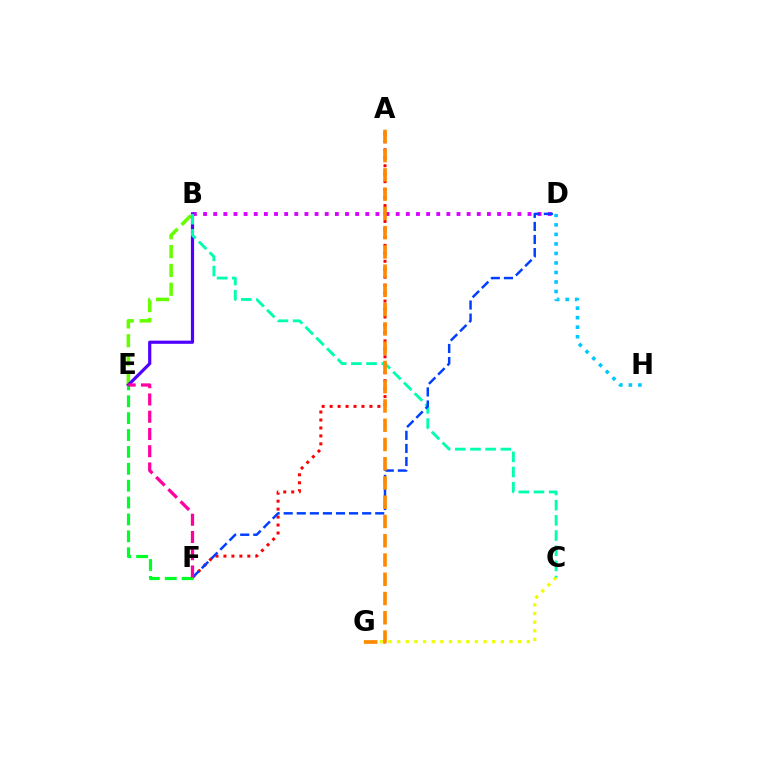{('C', 'G'): [{'color': '#eeff00', 'line_style': 'dotted', 'thickness': 2.35}], ('B', 'E'): [{'color': '#66ff00', 'line_style': 'dashed', 'thickness': 2.56}, {'color': '#4f00ff', 'line_style': 'solid', 'thickness': 2.29}], ('D', 'H'): [{'color': '#00c7ff', 'line_style': 'dotted', 'thickness': 2.58}], ('B', 'D'): [{'color': '#d600ff', 'line_style': 'dotted', 'thickness': 2.75}], ('A', 'F'): [{'color': '#ff0000', 'line_style': 'dotted', 'thickness': 2.16}], ('B', 'C'): [{'color': '#00ffaf', 'line_style': 'dashed', 'thickness': 2.06}], ('D', 'F'): [{'color': '#003fff', 'line_style': 'dashed', 'thickness': 1.78}], ('E', 'F'): [{'color': '#00ff27', 'line_style': 'dashed', 'thickness': 2.29}, {'color': '#ff00a0', 'line_style': 'dashed', 'thickness': 2.34}], ('A', 'G'): [{'color': '#ff8800', 'line_style': 'dashed', 'thickness': 2.62}]}